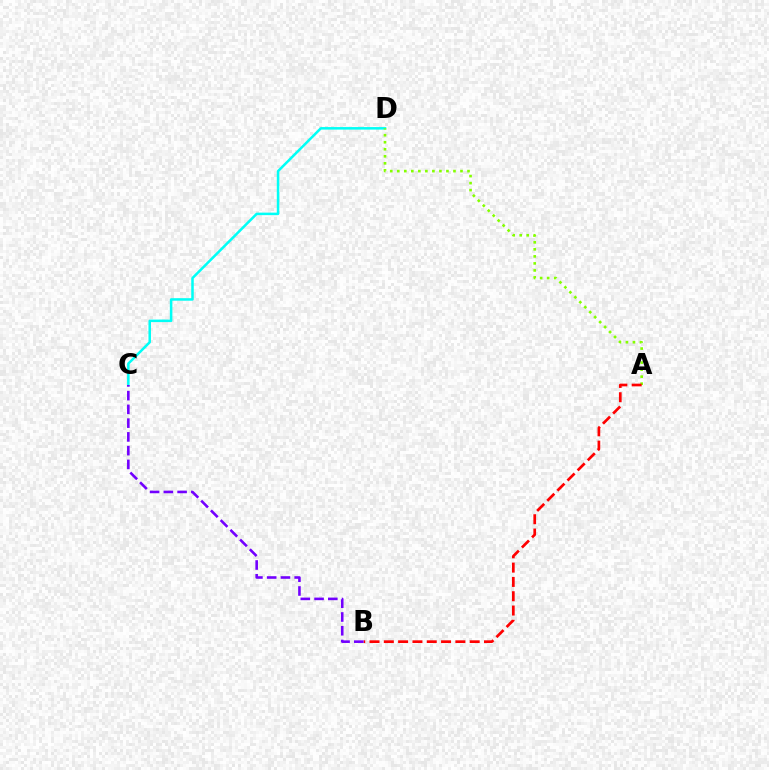{('C', 'D'): [{'color': '#00fff6', 'line_style': 'solid', 'thickness': 1.82}], ('A', 'D'): [{'color': '#84ff00', 'line_style': 'dotted', 'thickness': 1.91}], ('A', 'B'): [{'color': '#ff0000', 'line_style': 'dashed', 'thickness': 1.94}], ('B', 'C'): [{'color': '#7200ff', 'line_style': 'dashed', 'thickness': 1.87}]}